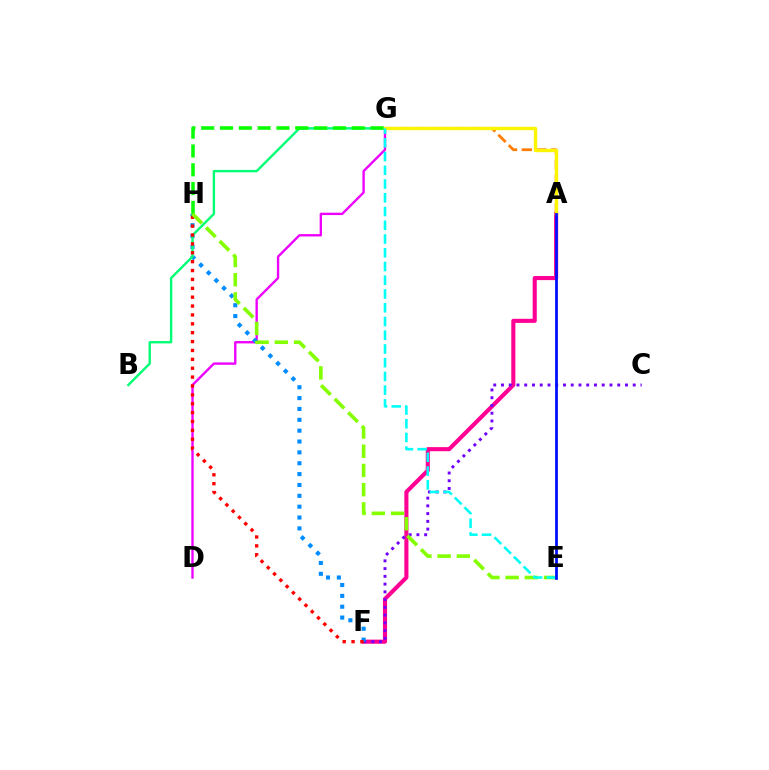{('A', 'F'): [{'color': '#ff0094', 'line_style': 'solid', 'thickness': 2.95}], ('C', 'F'): [{'color': '#7200ff', 'line_style': 'dotted', 'thickness': 2.11}], ('D', 'G'): [{'color': '#ee00ff', 'line_style': 'solid', 'thickness': 1.7}], ('F', 'H'): [{'color': '#008cff', 'line_style': 'dotted', 'thickness': 2.95}, {'color': '#ff0000', 'line_style': 'dotted', 'thickness': 2.41}], ('B', 'G'): [{'color': '#00ff74', 'line_style': 'solid', 'thickness': 1.71}], ('G', 'H'): [{'color': '#08ff00', 'line_style': 'dashed', 'thickness': 2.56}], ('A', 'G'): [{'color': '#ff7c00', 'line_style': 'dashed', 'thickness': 2.0}, {'color': '#fcf500', 'line_style': 'solid', 'thickness': 2.42}], ('E', 'H'): [{'color': '#84ff00', 'line_style': 'dashed', 'thickness': 2.61}], ('E', 'G'): [{'color': '#00fff6', 'line_style': 'dashed', 'thickness': 1.87}], ('A', 'E'): [{'color': '#0010ff', 'line_style': 'solid', 'thickness': 1.99}]}